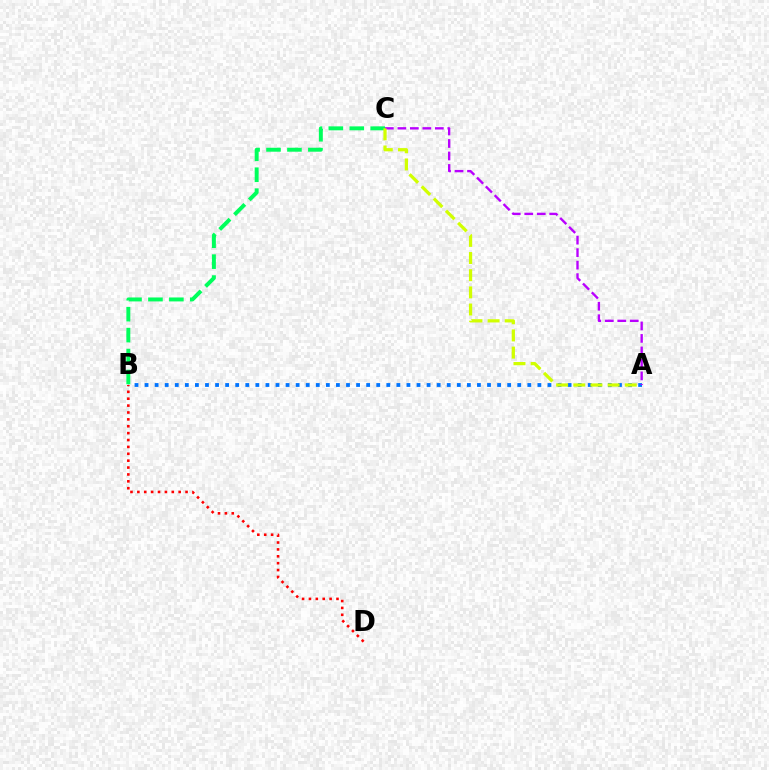{('A', 'B'): [{'color': '#0074ff', 'line_style': 'dotted', 'thickness': 2.74}], ('A', 'C'): [{'color': '#b900ff', 'line_style': 'dashed', 'thickness': 1.7}, {'color': '#d1ff00', 'line_style': 'dashed', 'thickness': 2.33}], ('B', 'C'): [{'color': '#00ff5c', 'line_style': 'dashed', 'thickness': 2.84}], ('B', 'D'): [{'color': '#ff0000', 'line_style': 'dotted', 'thickness': 1.87}]}